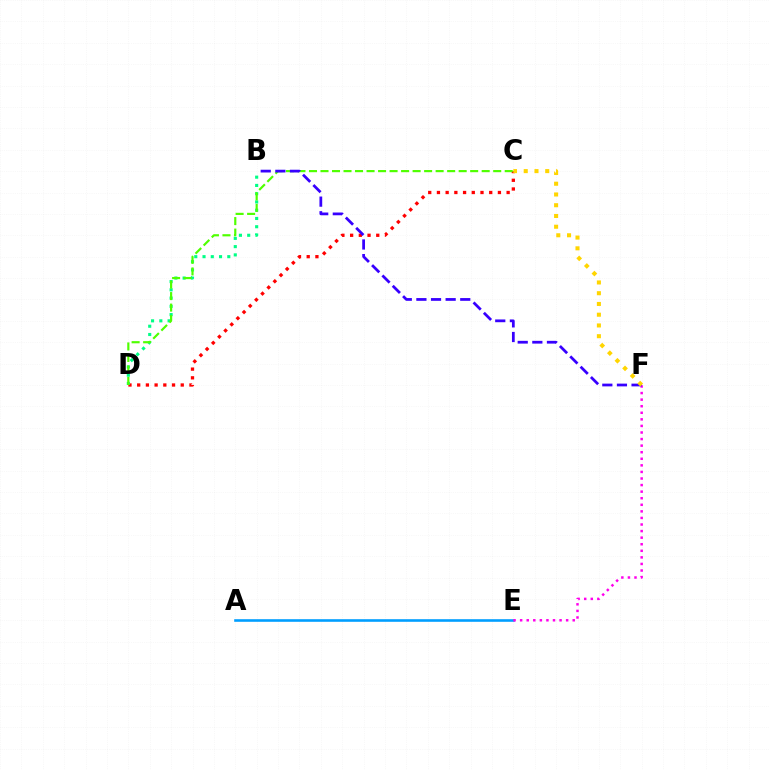{('C', 'D'): [{'color': '#ff0000', 'line_style': 'dotted', 'thickness': 2.37}, {'color': '#4fff00', 'line_style': 'dashed', 'thickness': 1.56}], ('A', 'E'): [{'color': '#009eff', 'line_style': 'solid', 'thickness': 1.87}], ('E', 'F'): [{'color': '#ff00ed', 'line_style': 'dotted', 'thickness': 1.79}], ('B', 'D'): [{'color': '#00ff86', 'line_style': 'dotted', 'thickness': 2.24}], ('B', 'F'): [{'color': '#3700ff', 'line_style': 'dashed', 'thickness': 1.99}], ('C', 'F'): [{'color': '#ffd500', 'line_style': 'dotted', 'thickness': 2.92}]}